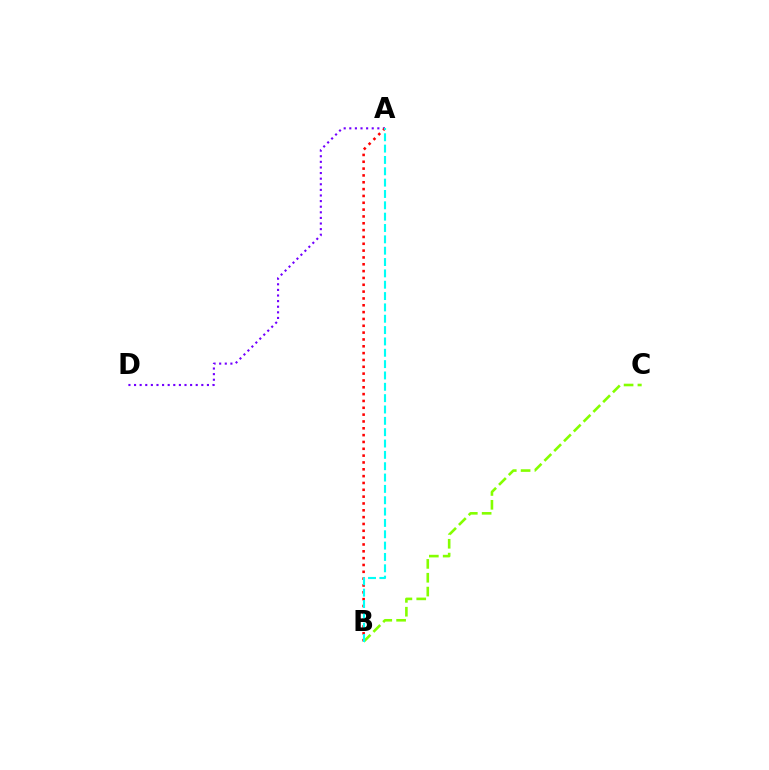{('A', 'D'): [{'color': '#7200ff', 'line_style': 'dotted', 'thickness': 1.52}], ('A', 'B'): [{'color': '#ff0000', 'line_style': 'dotted', 'thickness': 1.86}, {'color': '#00fff6', 'line_style': 'dashed', 'thickness': 1.54}], ('B', 'C'): [{'color': '#84ff00', 'line_style': 'dashed', 'thickness': 1.88}]}